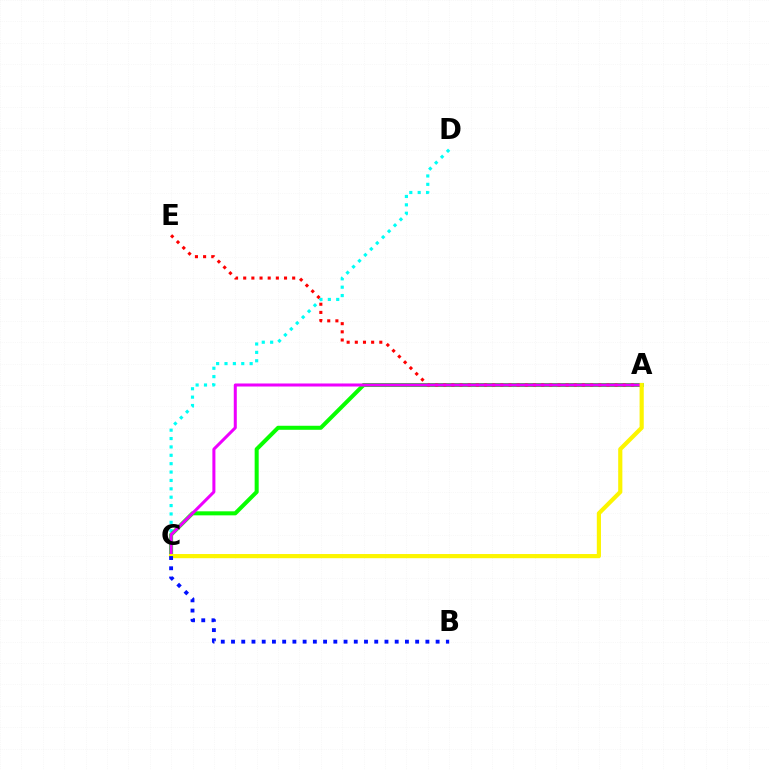{('C', 'D'): [{'color': '#00fff6', 'line_style': 'dotted', 'thickness': 2.28}], ('A', 'C'): [{'color': '#08ff00', 'line_style': 'solid', 'thickness': 2.9}, {'color': '#ee00ff', 'line_style': 'solid', 'thickness': 2.18}, {'color': '#fcf500', 'line_style': 'solid', 'thickness': 3.0}], ('A', 'E'): [{'color': '#ff0000', 'line_style': 'dotted', 'thickness': 2.22}], ('B', 'C'): [{'color': '#0010ff', 'line_style': 'dotted', 'thickness': 2.78}]}